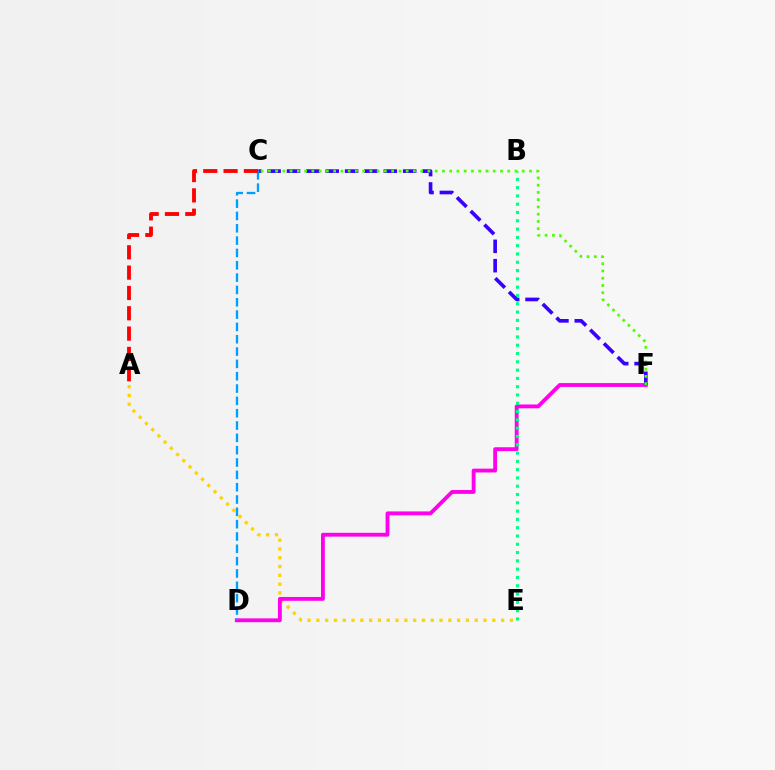{('A', 'E'): [{'color': '#ffd500', 'line_style': 'dotted', 'thickness': 2.39}], ('D', 'F'): [{'color': '#ff00ed', 'line_style': 'solid', 'thickness': 2.76}], ('B', 'E'): [{'color': '#00ff86', 'line_style': 'dotted', 'thickness': 2.25}], ('C', 'F'): [{'color': '#3700ff', 'line_style': 'dashed', 'thickness': 2.63}, {'color': '#4fff00', 'line_style': 'dotted', 'thickness': 1.97}], ('C', 'D'): [{'color': '#009eff', 'line_style': 'dashed', 'thickness': 1.67}], ('A', 'C'): [{'color': '#ff0000', 'line_style': 'dashed', 'thickness': 2.76}]}